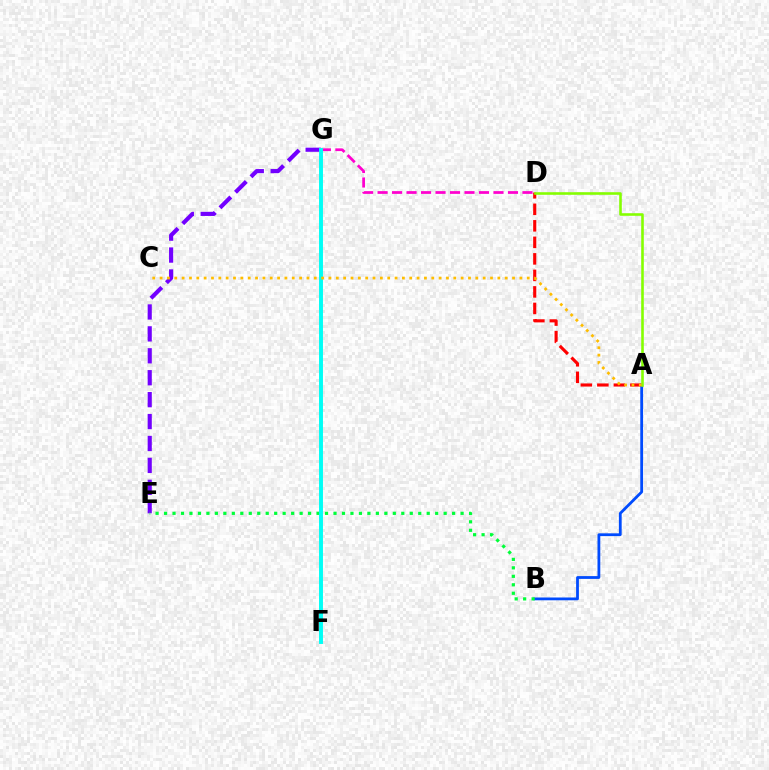{('E', 'G'): [{'color': '#7200ff', 'line_style': 'dashed', 'thickness': 2.98}], ('D', 'G'): [{'color': '#ff00cf', 'line_style': 'dashed', 'thickness': 1.97}], ('A', 'D'): [{'color': '#ff0000', 'line_style': 'dashed', 'thickness': 2.24}, {'color': '#84ff00', 'line_style': 'solid', 'thickness': 1.87}], ('A', 'B'): [{'color': '#004bff', 'line_style': 'solid', 'thickness': 2.01}], ('B', 'E'): [{'color': '#00ff39', 'line_style': 'dotted', 'thickness': 2.3}], ('F', 'G'): [{'color': '#00fff6', 'line_style': 'solid', 'thickness': 2.82}], ('A', 'C'): [{'color': '#ffbd00', 'line_style': 'dotted', 'thickness': 2.0}]}